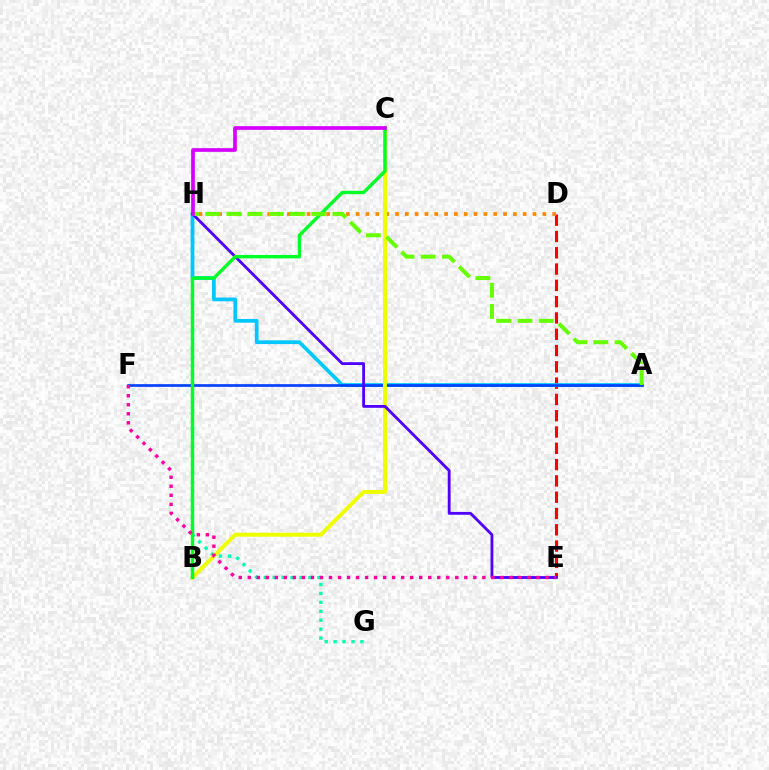{('D', 'E'): [{'color': '#ff0000', 'line_style': 'dashed', 'thickness': 2.21}], ('G', 'H'): [{'color': '#00ffaf', 'line_style': 'dotted', 'thickness': 2.43}], ('A', 'H'): [{'color': '#00c7ff', 'line_style': 'solid', 'thickness': 2.68}, {'color': '#66ff00', 'line_style': 'dashed', 'thickness': 2.88}], ('A', 'F'): [{'color': '#003fff', 'line_style': 'solid', 'thickness': 1.92}], ('D', 'H'): [{'color': '#ff8800', 'line_style': 'dotted', 'thickness': 2.67}], ('B', 'C'): [{'color': '#eeff00', 'line_style': 'solid', 'thickness': 2.84}, {'color': '#00ff27', 'line_style': 'solid', 'thickness': 2.44}], ('E', 'H'): [{'color': '#4f00ff', 'line_style': 'solid', 'thickness': 2.04}], ('E', 'F'): [{'color': '#ff00a0', 'line_style': 'dotted', 'thickness': 2.45}], ('C', 'H'): [{'color': '#d600ff', 'line_style': 'solid', 'thickness': 2.65}]}